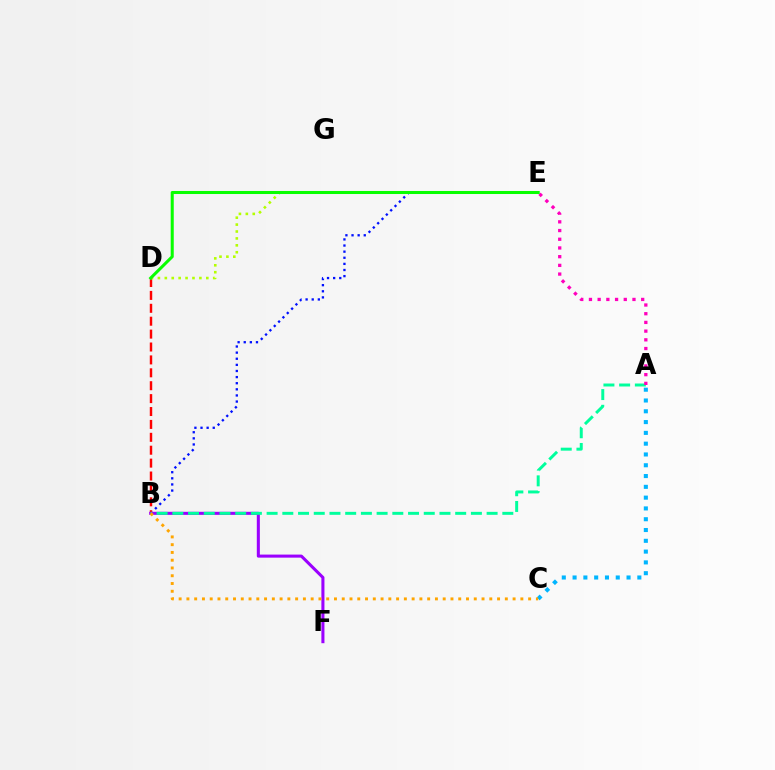{('B', 'E'): [{'color': '#0010ff', 'line_style': 'dotted', 'thickness': 1.66}], ('B', 'D'): [{'color': '#ff0000', 'line_style': 'dashed', 'thickness': 1.75}], ('B', 'F'): [{'color': '#9b00ff', 'line_style': 'solid', 'thickness': 2.2}], ('A', 'B'): [{'color': '#00ff9d', 'line_style': 'dashed', 'thickness': 2.13}], ('A', 'C'): [{'color': '#00b5ff', 'line_style': 'dotted', 'thickness': 2.93}], ('B', 'C'): [{'color': '#ffa500', 'line_style': 'dotted', 'thickness': 2.11}], ('A', 'E'): [{'color': '#ff00bd', 'line_style': 'dotted', 'thickness': 2.37}], ('D', 'E'): [{'color': '#b3ff00', 'line_style': 'dotted', 'thickness': 1.88}, {'color': '#08ff00', 'line_style': 'solid', 'thickness': 2.19}]}